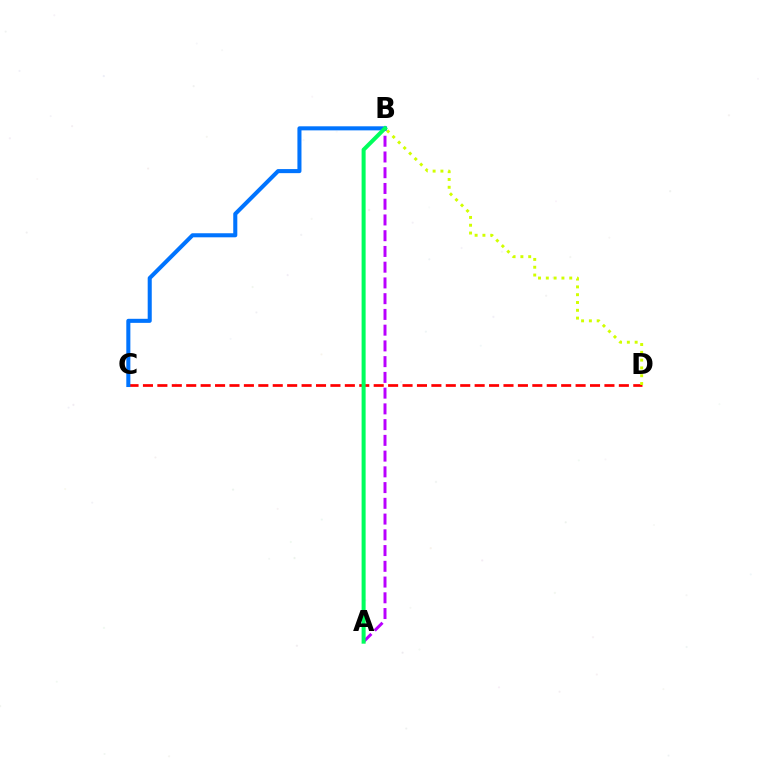{('C', 'D'): [{'color': '#ff0000', 'line_style': 'dashed', 'thickness': 1.96}], ('A', 'B'): [{'color': '#b900ff', 'line_style': 'dashed', 'thickness': 2.14}, {'color': '#00ff5c', 'line_style': 'solid', 'thickness': 2.9}], ('B', 'D'): [{'color': '#d1ff00', 'line_style': 'dotted', 'thickness': 2.12}], ('B', 'C'): [{'color': '#0074ff', 'line_style': 'solid', 'thickness': 2.92}]}